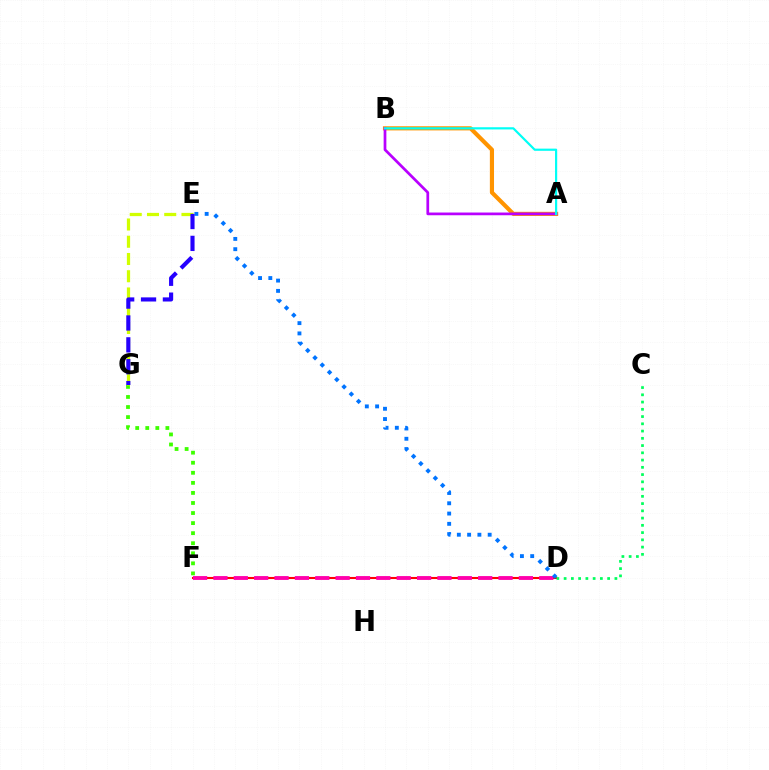{('F', 'G'): [{'color': '#3dff00', 'line_style': 'dotted', 'thickness': 2.73}], ('A', 'B'): [{'color': '#ff9400', 'line_style': 'solid', 'thickness': 2.99}, {'color': '#b900ff', 'line_style': 'solid', 'thickness': 1.96}, {'color': '#00fff6', 'line_style': 'solid', 'thickness': 1.57}], ('D', 'F'): [{'color': '#ff0000', 'line_style': 'solid', 'thickness': 1.5}, {'color': '#ff00ac', 'line_style': 'dashed', 'thickness': 2.77}], ('D', 'E'): [{'color': '#0074ff', 'line_style': 'dotted', 'thickness': 2.79}], ('C', 'D'): [{'color': '#00ff5c', 'line_style': 'dotted', 'thickness': 1.97}], ('E', 'G'): [{'color': '#d1ff00', 'line_style': 'dashed', 'thickness': 2.34}, {'color': '#2500ff', 'line_style': 'dashed', 'thickness': 2.97}]}